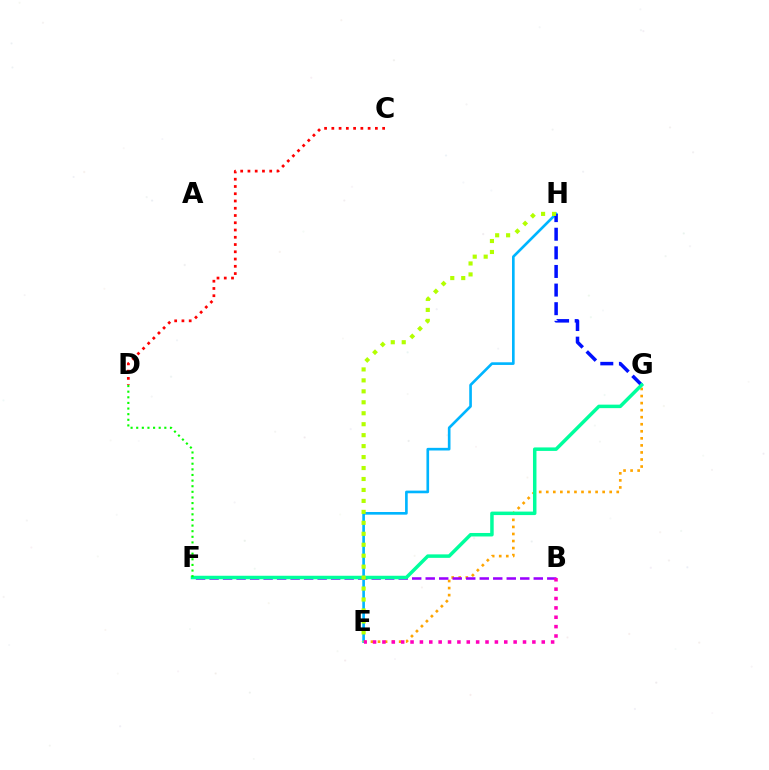{('E', 'H'): [{'color': '#00b5ff', 'line_style': 'solid', 'thickness': 1.91}, {'color': '#b3ff00', 'line_style': 'dotted', 'thickness': 2.98}], ('C', 'D'): [{'color': '#ff0000', 'line_style': 'dotted', 'thickness': 1.97}], ('E', 'G'): [{'color': '#ffa500', 'line_style': 'dotted', 'thickness': 1.91}], ('B', 'F'): [{'color': '#9b00ff', 'line_style': 'dashed', 'thickness': 1.83}], ('G', 'H'): [{'color': '#0010ff', 'line_style': 'dashed', 'thickness': 2.53}], ('F', 'G'): [{'color': '#00ff9d', 'line_style': 'solid', 'thickness': 2.51}], ('B', 'E'): [{'color': '#ff00bd', 'line_style': 'dotted', 'thickness': 2.55}], ('D', 'F'): [{'color': '#08ff00', 'line_style': 'dotted', 'thickness': 1.53}]}